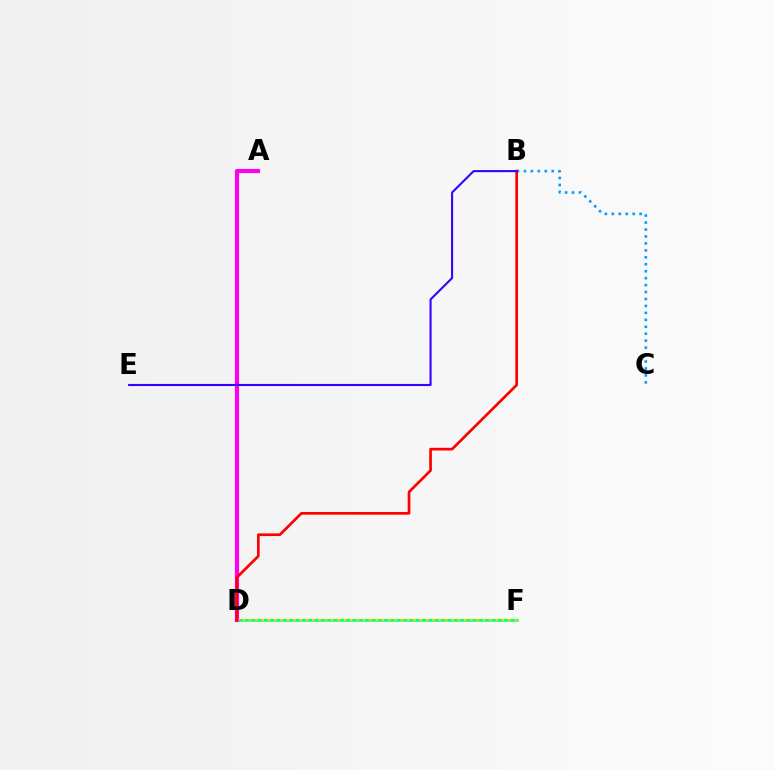{('D', 'F'): [{'color': '#4fff00', 'line_style': 'solid', 'thickness': 1.5}, {'color': '#00ff86', 'line_style': 'solid', 'thickness': 1.83}, {'color': '#ffd500', 'line_style': 'dotted', 'thickness': 1.72}], ('B', 'C'): [{'color': '#009eff', 'line_style': 'dotted', 'thickness': 1.89}], ('A', 'D'): [{'color': '#ff00ed', 'line_style': 'solid', 'thickness': 2.99}], ('B', 'D'): [{'color': '#ff0000', 'line_style': 'solid', 'thickness': 1.93}], ('B', 'E'): [{'color': '#3700ff', 'line_style': 'solid', 'thickness': 1.5}]}